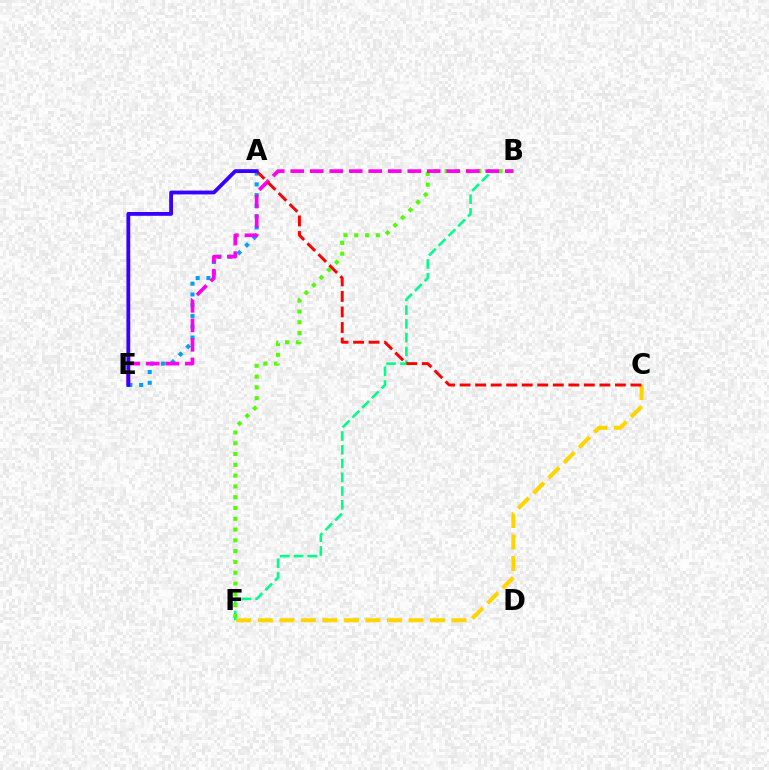{('A', 'E'): [{'color': '#009eff', 'line_style': 'dotted', 'thickness': 2.93}, {'color': '#3700ff', 'line_style': 'solid', 'thickness': 2.75}], ('C', 'F'): [{'color': '#ffd500', 'line_style': 'dashed', 'thickness': 2.92}], ('B', 'F'): [{'color': '#00ff86', 'line_style': 'dashed', 'thickness': 1.87}, {'color': '#4fff00', 'line_style': 'dotted', 'thickness': 2.93}], ('B', 'E'): [{'color': '#ff00ed', 'line_style': 'dashed', 'thickness': 2.65}], ('A', 'C'): [{'color': '#ff0000', 'line_style': 'dashed', 'thickness': 2.11}]}